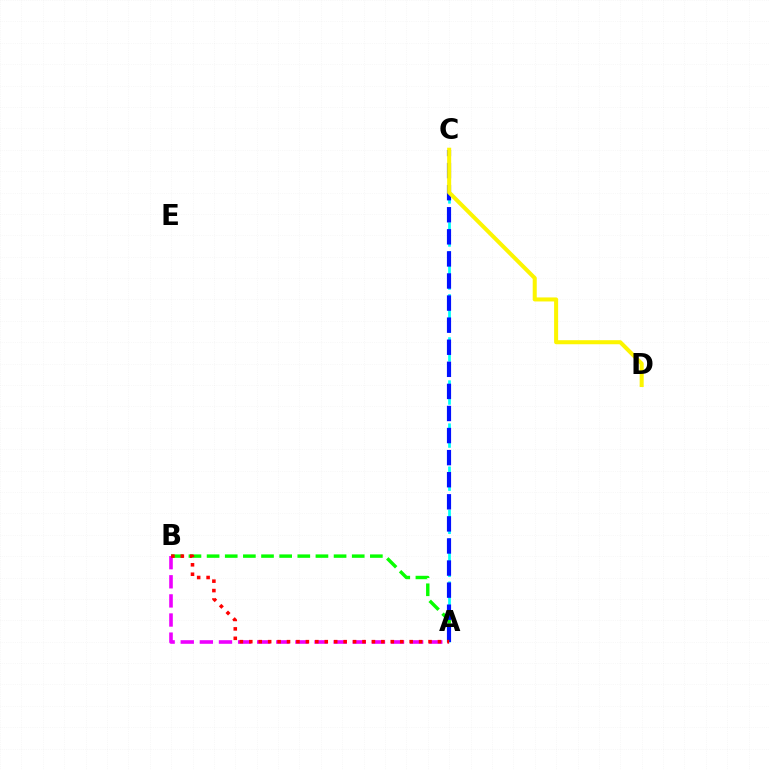{('A', 'C'): [{'color': '#00fff6', 'line_style': 'dashed', 'thickness': 1.95}, {'color': '#0010ff', 'line_style': 'dashed', 'thickness': 3.0}], ('A', 'B'): [{'color': '#08ff00', 'line_style': 'dashed', 'thickness': 2.46}, {'color': '#ee00ff', 'line_style': 'dashed', 'thickness': 2.6}, {'color': '#ff0000', 'line_style': 'dotted', 'thickness': 2.56}], ('C', 'D'): [{'color': '#fcf500', 'line_style': 'solid', 'thickness': 2.9}]}